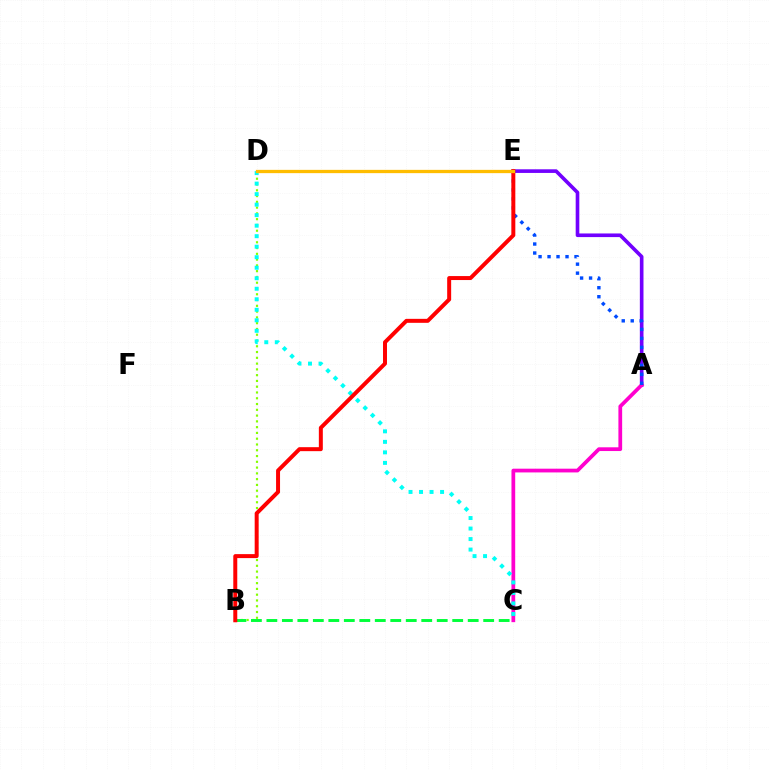{('A', 'E'): [{'color': '#7200ff', 'line_style': 'solid', 'thickness': 2.62}, {'color': '#004bff', 'line_style': 'dotted', 'thickness': 2.44}], ('A', 'C'): [{'color': '#ff00cf', 'line_style': 'solid', 'thickness': 2.69}], ('B', 'D'): [{'color': '#84ff00', 'line_style': 'dotted', 'thickness': 1.57}], ('C', 'D'): [{'color': '#00fff6', 'line_style': 'dotted', 'thickness': 2.86}], ('B', 'C'): [{'color': '#00ff39', 'line_style': 'dashed', 'thickness': 2.1}], ('B', 'E'): [{'color': '#ff0000', 'line_style': 'solid', 'thickness': 2.86}], ('D', 'E'): [{'color': '#ffbd00', 'line_style': 'solid', 'thickness': 2.36}]}